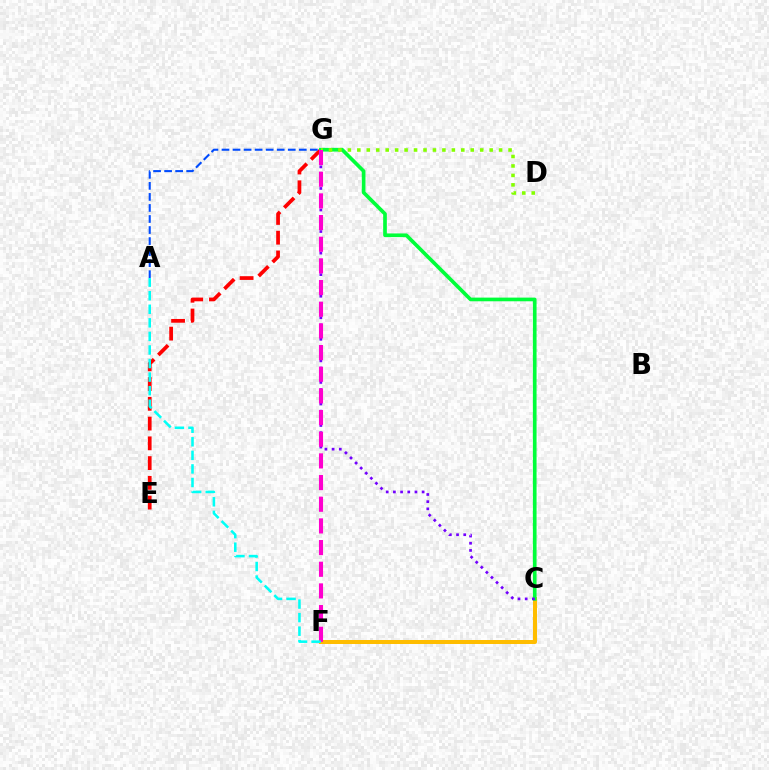{('E', 'G'): [{'color': '#ff0000', 'line_style': 'dashed', 'thickness': 2.68}], ('C', 'F'): [{'color': '#ffbd00', 'line_style': 'solid', 'thickness': 2.88}], ('C', 'G'): [{'color': '#00ff39', 'line_style': 'solid', 'thickness': 2.64}, {'color': '#7200ff', 'line_style': 'dotted', 'thickness': 1.95}], ('D', 'G'): [{'color': '#84ff00', 'line_style': 'dotted', 'thickness': 2.57}], ('F', 'G'): [{'color': '#ff00cf', 'line_style': 'dashed', 'thickness': 2.94}], ('A', 'G'): [{'color': '#004bff', 'line_style': 'dashed', 'thickness': 1.5}], ('A', 'F'): [{'color': '#00fff6', 'line_style': 'dashed', 'thickness': 1.84}]}